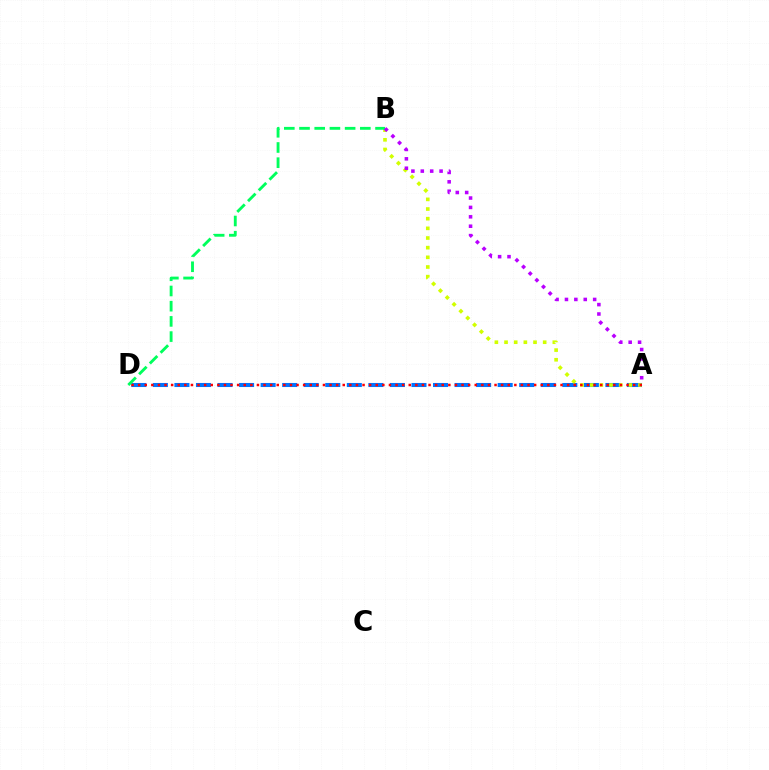{('A', 'D'): [{'color': '#0074ff', 'line_style': 'dashed', 'thickness': 2.93}, {'color': '#ff0000', 'line_style': 'dotted', 'thickness': 1.79}], ('A', 'B'): [{'color': '#d1ff00', 'line_style': 'dotted', 'thickness': 2.62}, {'color': '#b900ff', 'line_style': 'dotted', 'thickness': 2.55}], ('B', 'D'): [{'color': '#00ff5c', 'line_style': 'dashed', 'thickness': 2.07}]}